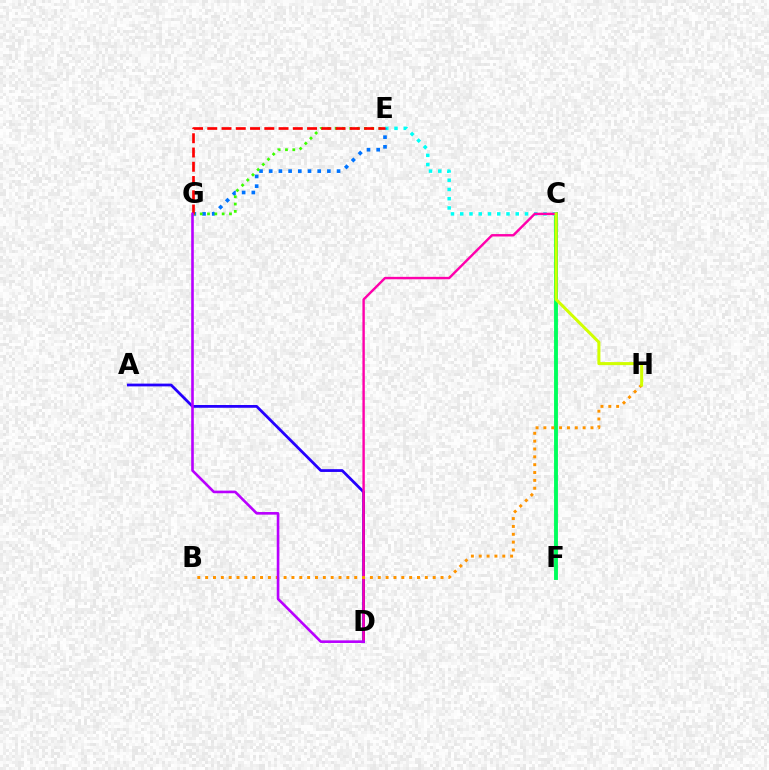{('C', 'F'): [{'color': '#00ff5c', 'line_style': 'solid', 'thickness': 2.8}], ('A', 'D'): [{'color': '#2500ff', 'line_style': 'solid', 'thickness': 2.0}], ('C', 'E'): [{'color': '#00fff6', 'line_style': 'dotted', 'thickness': 2.51}], ('C', 'D'): [{'color': '#ff00ac', 'line_style': 'solid', 'thickness': 1.74}], ('E', 'G'): [{'color': '#0074ff', 'line_style': 'dotted', 'thickness': 2.63}, {'color': '#3dff00', 'line_style': 'dotted', 'thickness': 1.99}, {'color': '#ff0000', 'line_style': 'dashed', 'thickness': 1.94}], ('B', 'H'): [{'color': '#ff9400', 'line_style': 'dotted', 'thickness': 2.13}], ('D', 'G'): [{'color': '#b900ff', 'line_style': 'solid', 'thickness': 1.89}], ('C', 'H'): [{'color': '#d1ff00', 'line_style': 'solid', 'thickness': 2.19}]}